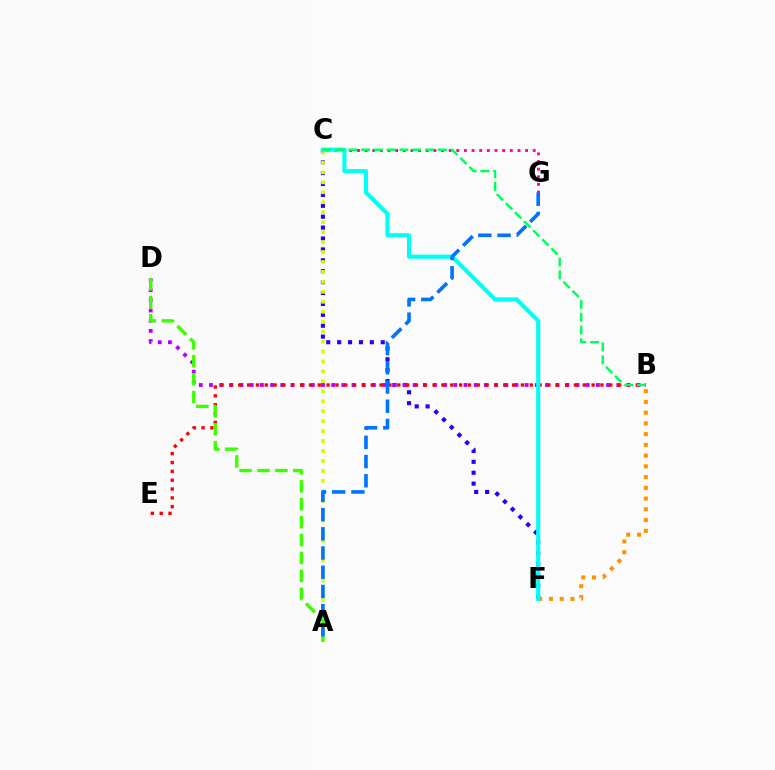{('C', 'F'): [{'color': '#2500ff', 'line_style': 'dotted', 'thickness': 2.96}, {'color': '#00fff6', 'line_style': 'solid', 'thickness': 2.97}], ('A', 'C'): [{'color': '#d1ff00', 'line_style': 'dotted', 'thickness': 2.7}], ('B', 'F'): [{'color': '#ff9400', 'line_style': 'dotted', 'thickness': 2.92}], ('B', 'D'): [{'color': '#b900ff', 'line_style': 'dotted', 'thickness': 2.77}], ('C', 'G'): [{'color': '#ff00ac', 'line_style': 'dotted', 'thickness': 2.08}], ('B', 'E'): [{'color': '#ff0000', 'line_style': 'dotted', 'thickness': 2.4}], ('A', 'D'): [{'color': '#3dff00', 'line_style': 'dashed', 'thickness': 2.43}], ('B', 'C'): [{'color': '#00ff5c', 'line_style': 'dashed', 'thickness': 1.74}], ('A', 'G'): [{'color': '#0074ff', 'line_style': 'dashed', 'thickness': 2.61}]}